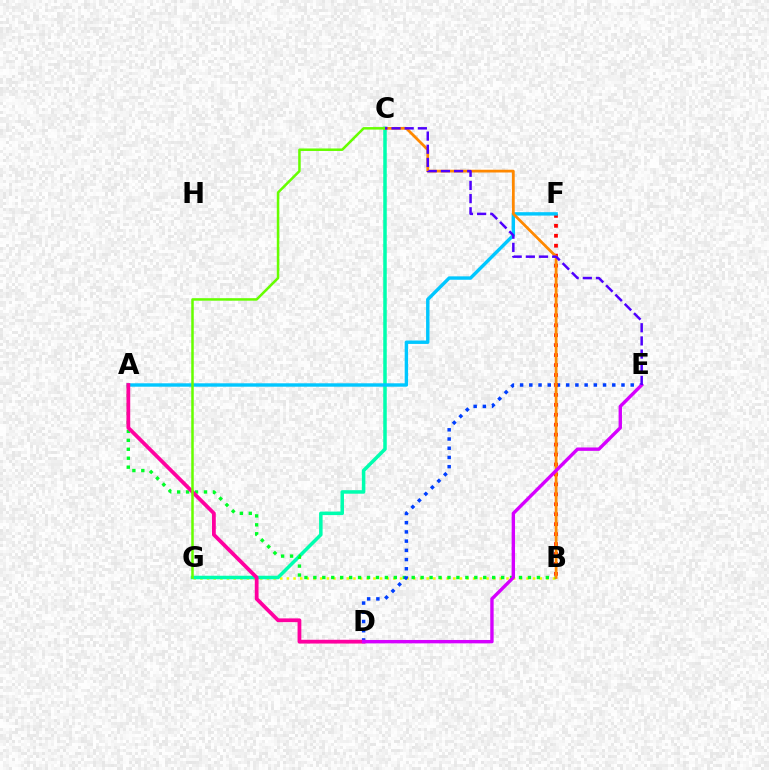{('B', 'G'): [{'color': '#eeff00', 'line_style': 'dotted', 'thickness': 1.81}], ('C', 'G'): [{'color': '#00ffaf', 'line_style': 'solid', 'thickness': 2.53}, {'color': '#66ff00', 'line_style': 'solid', 'thickness': 1.81}], ('A', 'B'): [{'color': '#00ff27', 'line_style': 'dotted', 'thickness': 2.43}], ('D', 'E'): [{'color': '#003fff', 'line_style': 'dotted', 'thickness': 2.5}, {'color': '#d600ff', 'line_style': 'solid', 'thickness': 2.44}], ('B', 'F'): [{'color': '#ff0000', 'line_style': 'dotted', 'thickness': 2.7}], ('A', 'F'): [{'color': '#00c7ff', 'line_style': 'solid', 'thickness': 2.45}], ('A', 'D'): [{'color': '#ff00a0', 'line_style': 'solid', 'thickness': 2.72}], ('B', 'C'): [{'color': '#ff8800', 'line_style': 'solid', 'thickness': 1.99}], ('C', 'E'): [{'color': '#4f00ff', 'line_style': 'dashed', 'thickness': 1.79}]}